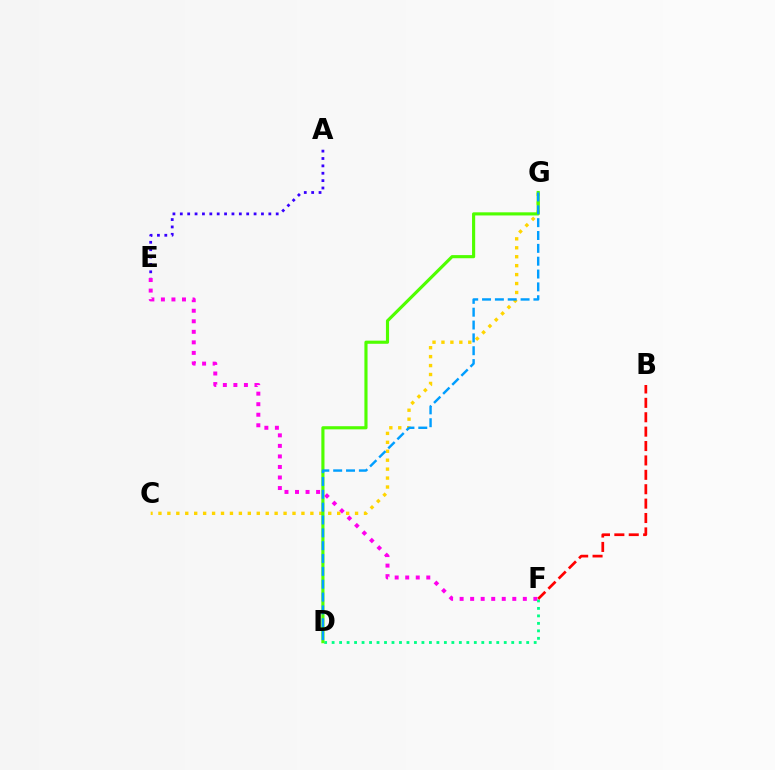{('E', 'F'): [{'color': '#ff00ed', 'line_style': 'dotted', 'thickness': 2.86}], ('D', 'F'): [{'color': '#00ff86', 'line_style': 'dotted', 'thickness': 2.03}], ('C', 'G'): [{'color': '#ffd500', 'line_style': 'dotted', 'thickness': 2.43}], ('D', 'G'): [{'color': '#4fff00', 'line_style': 'solid', 'thickness': 2.26}, {'color': '#009eff', 'line_style': 'dashed', 'thickness': 1.74}], ('B', 'F'): [{'color': '#ff0000', 'line_style': 'dashed', 'thickness': 1.96}], ('A', 'E'): [{'color': '#3700ff', 'line_style': 'dotted', 'thickness': 2.0}]}